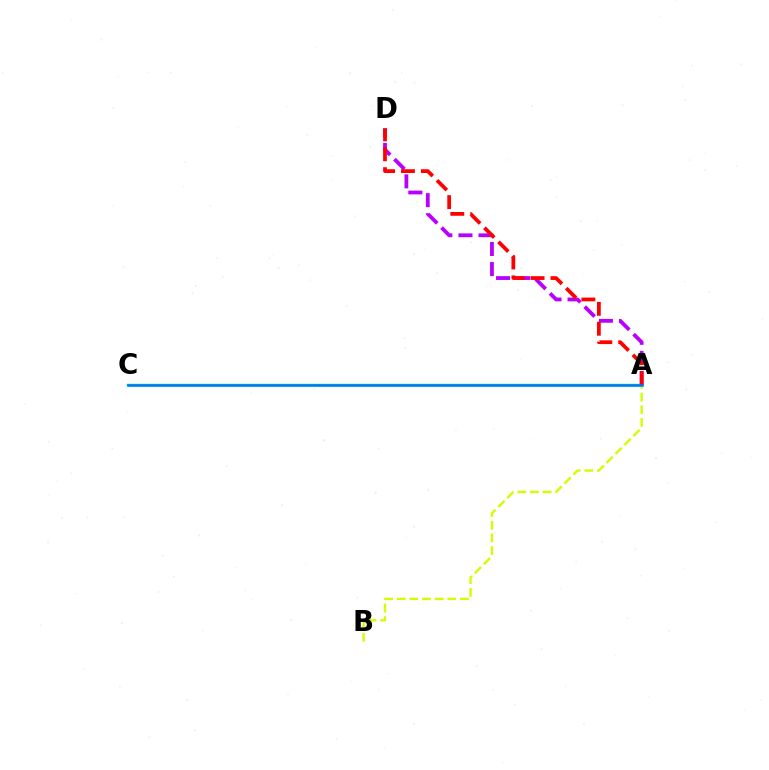{('A', 'D'): [{'color': '#b900ff', 'line_style': 'dashed', 'thickness': 2.73}, {'color': '#ff0000', 'line_style': 'dashed', 'thickness': 2.7}], ('A', 'C'): [{'color': '#00ff5c', 'line_style': 'solid', 'thickness': 1.78}, {'color': '#0074ff', 'line_style': 'solid', 'thickness': 1.83}], ('A', 'B'): [{'color': '#d1ff00', 'line_style': 'dashed', 'thickness': 1.72}]}